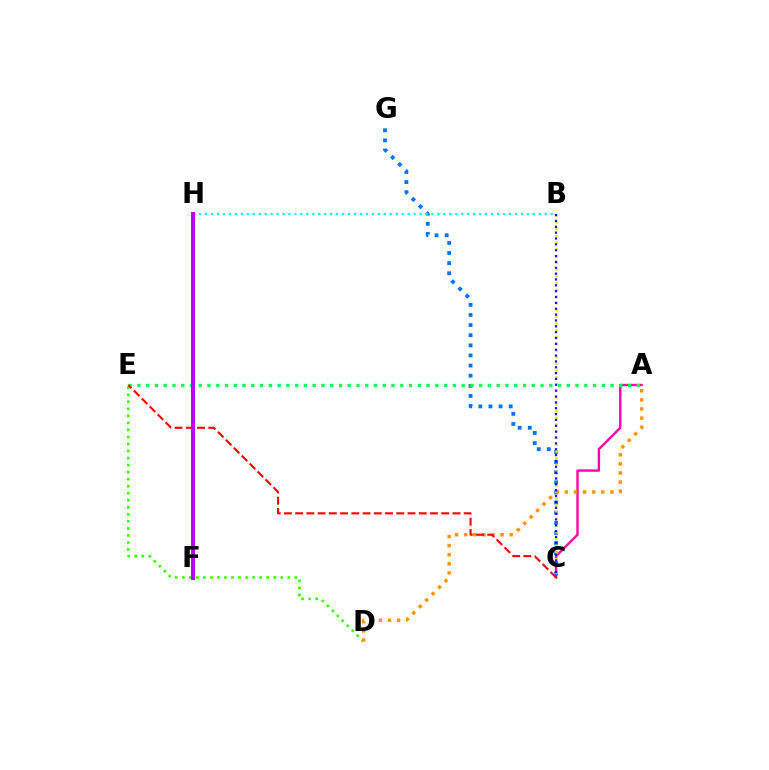{('A', 'C'): [{'color': '#ff00ac', 'line_style': 'solid', 'thickness': 1.71}], ('D', 'E'): [{'color': '#3dff00', 'line_style': 'dotted', 'thickness': 1.91}], ('C', 'G'): [{'color': '#0074ff', 'line_style': 'dotted', 'thickness': 2.75}], ('B', 'C'): [{'color': '#d1ff00', 'line_style': 'dotted', 'thickness': 1.83}, {'color': '#2500ff', 'line_style': 'dotted', 'thickness': 1.59}], ('A', 'D'): [{'color': '#ff9400', 'line_style': 'dotted', 'thickness': 2.48}], ('A', 'E'): [{'color': '#00ff5c', 'line_style': 'dotted', 'thickness': 2.38}], ('B', 'H'): [{'color': '#00fff6', 'line_style': 'dotted', 'thickness': 1.62}], ('C', 'E'): [{'color': '#ff0000', 'line_style': 'dashed', 'thickness': 1.53}], ('F', 'H'): [{'color': '#b900ff', 'line_style': 'solid', 'thickness': 2.86}]}